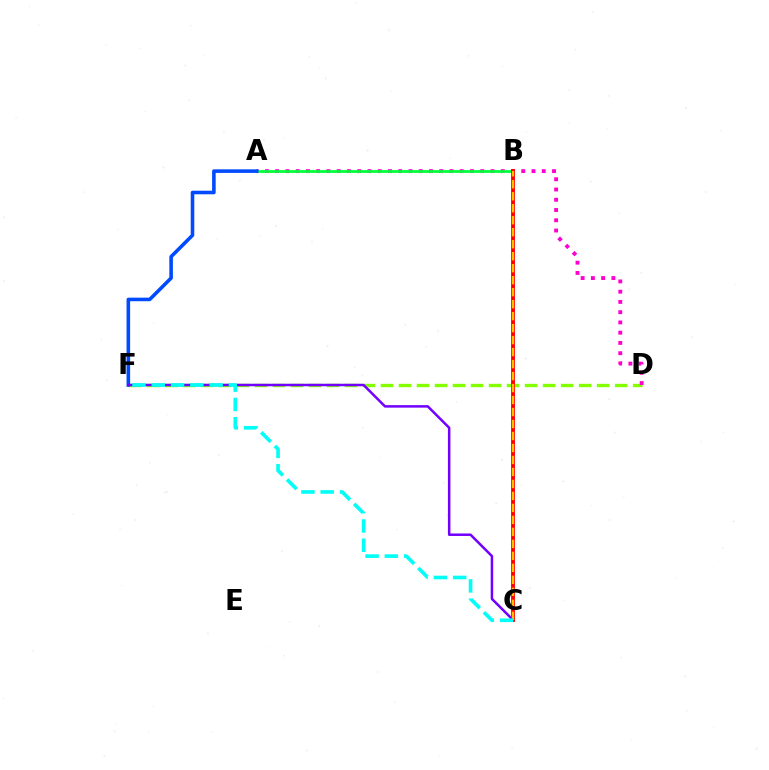{('D', 'F'): [{'color': '#84ff00', 'line_style': 'dashed', 'thickness': 2.45}], ('A', 'D'): [{'color': '#ff00cf', 'line_style': 'dotted', 'thickness': 2.79}], ('A', 'B'): [{'color': '#00ff39', 'line_style': 'solid', 'thickness': 1.97}], ('A', 'F'): [{'color': '#004bff', 'line_style': 'solid', 'thickness': 2.58}], ('C', 'F'): [{'color': '#7200ff', 'line_style': 'solid', 'thickness': 1.81}, {'color': '#00fff6', 'line_style': 'dashed', 'thickness': 2.62}], ('B', 'C'): [{'color': '#ff0000', 'line_style': 'solid', 'thickness': 2.78}, {'color': '#ffbd00', 'line_style': 'dashed', 'thickness': 1.63}]}